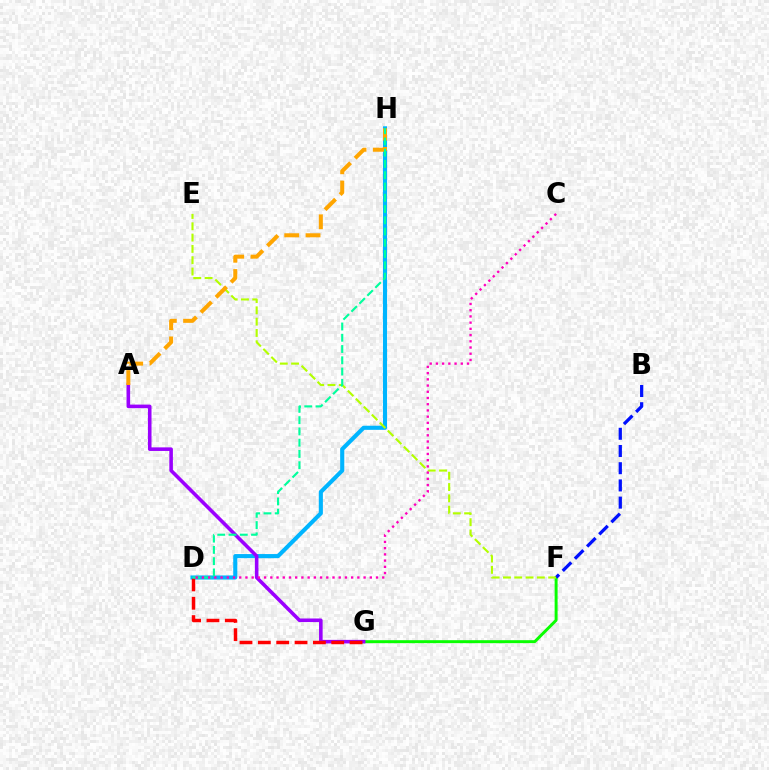{('D', 'H'): [{'color': '#00b5ff', 'line_style': 'solid', 'thickness': 2.96}, {'color': '#00ff9d', 'line_style': 'dashed', 'thickness': 1.53}], ('F', 'G'): [{'color': '#08ff00', 'line_style': 'solid', 'thickness': 2.13}], ('B', 'F'): [{'color': '#0010ff', 'line_style': 'dashed', 'thickness': 2.34}], ('E', 'F'): [{'color': '#b3ff00', 'line_style': 'dashed', 'thickness': 1.54}], ('A', 'G'): [{'color': '#9b00ff', 'line_style': 'solid', 'thickness': 2.58}], ('D', 'G'): [{'color': '#ff0000', 'line_style': 'dashed', 'thickness': 2.49}], ('A', 'H'): [{'color': '#ffa500', 'line_style': 'dashed', 'thickness': 2.89}], ('C', 'D'): [{'color': '#ff00bd', 'line_style': 'dotted', 'thickness': 1.69}]}